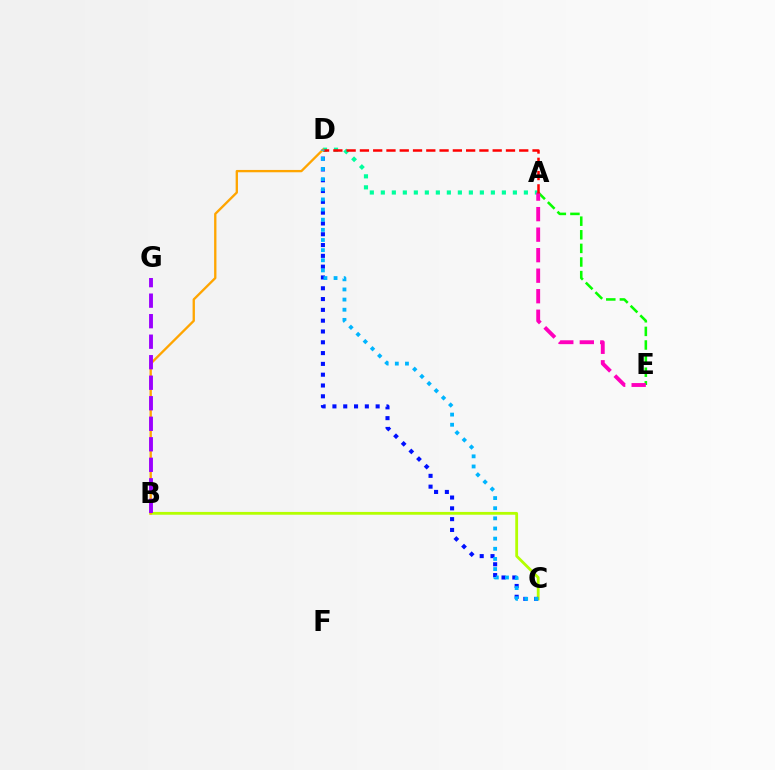{('A', 'D'): [{'color': '#00ff9d', 'line_style': 'dotted', 'thickness': 2.99}, {'color': '#ff0000', 'line_style': 'dashed', 'thickness': 1.8}], ('A', 'E'): [{'color': '#08ff00', 'line_style': 'dashed', 'thickness': 1.85}, {'color': '#ff00bd', 'line_style': 'dashed', 'thickness': 2.79}], ('B', 'C'): [{'color': '#b3ff00', 'line_style': 'solid', 'thickness': 2.02}], ('B', 'D'): [{'color': '#ffa500', 'line_style': 'solid', 'thickness': 1.68}], ('C', 'D'): [{'color': '#0010ff', 'line_style': 'dotted', 'thickness': 2.94}, {'color': '#00b5ff', 'line_style': 'dotted', 'thickness': 2.75}], ('B', 'G'): [{'color': '#9b00ff', 'line_style': 'dashed', 'thickness': 2.79}]}